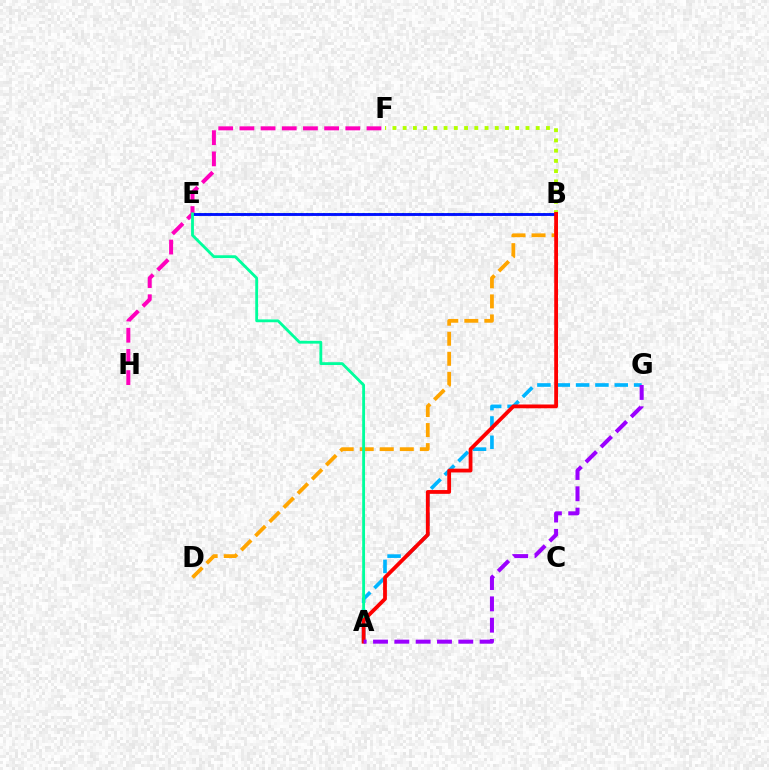{('B', 'D'): [{'color': '#ffa500', 'line_style': 'dashed', 'thickness': 2.72}], ('B', 'F'): [{'color': '#b3ff00', 'line_style': 'dotted', 'thickness': 2.78}], ('A', 'G'): [{'color': '#00b5ff', 'line_style': 'dashed', 'thickness': 2.63}, {'color': '#9b00ff', 'line_style': 'dashed', 'thickness': 2.9}], ('B', 'E'): [{'color': '#08ff00', 'line_style': 'dotted', 'thickness': 1.53}, {'color': '#0010ff', 'line_style': 'solid', 'thickness': 2.07}], ('F', 'H'): [{'color': '#ff00bd', 'line_style': 'dashed', 'thickness': 2.88}], ('A', 'E'): [{'color': '#00ff9d', 'line_style': 'solid', 'thickness': 2.04}], ('A', 'B'): [{'color': '#ff0000', 'line_style': 'solid', 'thickness': 2.73}]}